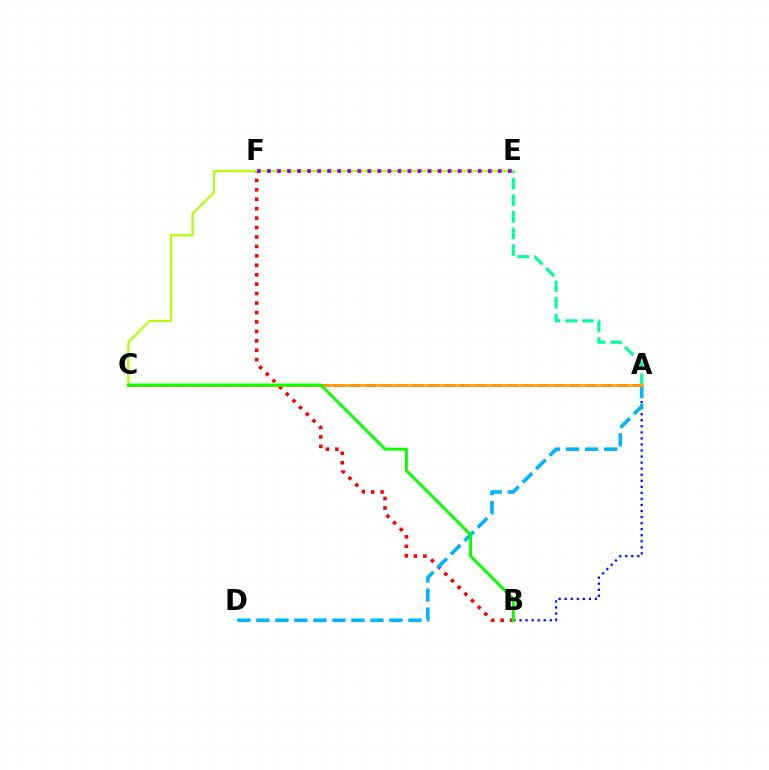{('A', 'B'): [{'color': '#0010ff', 'line_style': 'dotted', 'thickness': 1.64}], ('B', 'F'): [{'color': '#ff0000', 'line_style': 'dotted', 'thickness': 2.56}], ('A', 'C'): [{'color': '#ff00bd', 'line_style': 'dashed', 'thickness': 2.14}, {'color': '#ffa500', 'line_style': 'solid', 'thickness': 1.95}], ('C', 'E'): [{'color': '#b3ff00', 'line_style': 'solid', 'thickness': 1.57}], ('A', 'E'): [{'color': '#00ff9d', 'line_style': 'dashed', 'thickness': 2.26}], ('E', 'F'): [{'color': '#9b00ff', 'line_style': 'dotted', 'thickness': 2.73}], ('A', 'D'): [{'color': '#00b5ff', 'line_style': 'dashed', 'thickness': 2.58}], ('B', 'C'): [{'color': '#08ff00', 'line_style': 'solid', 'thickness': 2.13}]}